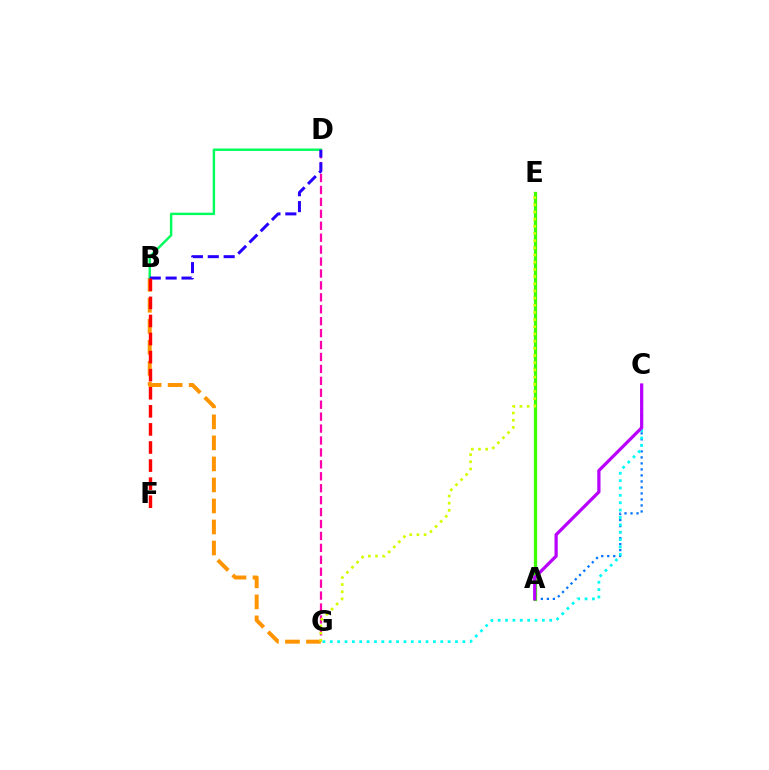{('D', 'G'): [{'color': '#ff00ac', 'line_style': 'dashed', 'thickness': 1.62}], ('B', 'G'): [{'color': '#ff9400', 'line_style': 'dashed', 'thickness': 2.86}], ('B', 'D'): [{'color': '#00ff5c', 'line_style': 'solid', 'thickness': 1.74}, {'color': '#2500ff', 'line_style': 'dashed', 'thickness': 2.16}], ('A', 'C'): [{'color': '#0074ff', 'line_style': 'dotted', 'thickness': 1.63}, {'color': '#b900ff', 'line_style': 'solid', 'thickness': 2.32}], ('C', 'G'): [{'color': '#00fff6', 'line_style': 'dotted', 'thickness': 2.0}], ('A', 'E'): [{'color': '#3dff00', 'line_style': 'solid', 'thickness': 2.38}], ('E', 'G'): [{'color': '#d1ff00', 'line_style': 'dotted', 'thickness': 1.95}], ('B', 'F'): [{'color': '#ff0000', 'line_style': 'dashed', 'thickness': 2.46}]}